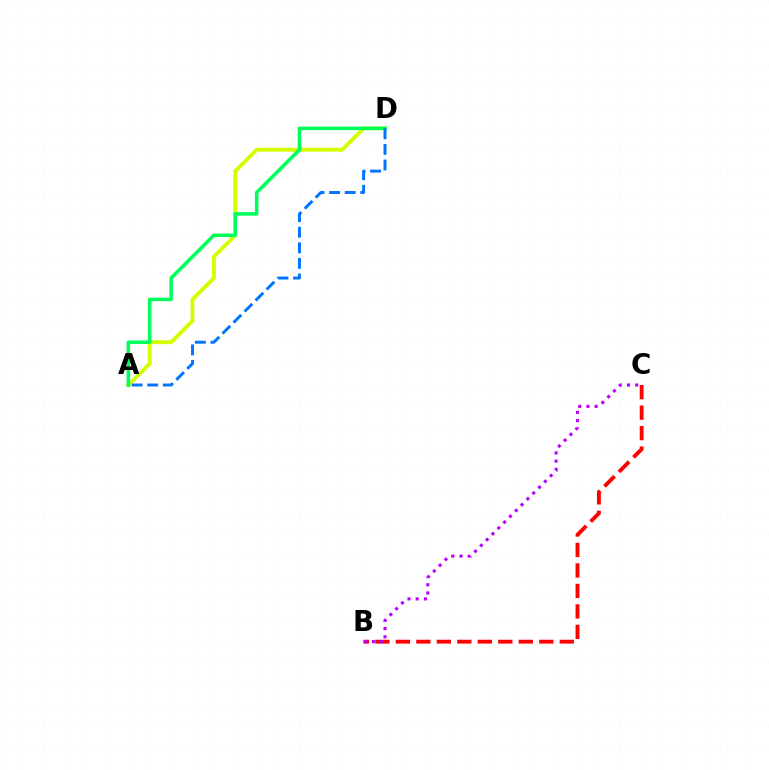{('B', 'C'): [{'color': '#ff0000', 'line_style': 'dashed', 'thickness': 2.78}, {'color': '#b900ff', 'line_style': 'dotted', 'thickness': 2.24}], ('A', 'D'): [{'color': '#d1ff00', 'line_style': 'solid', 'thickness': 2.78}, {'color': '#00ff5c', 'line_style': 'solid', 'thickness': 2.56}, {'color': '#0074ff', 'line_style': 'dashed', 'thickness': 2.12}]}